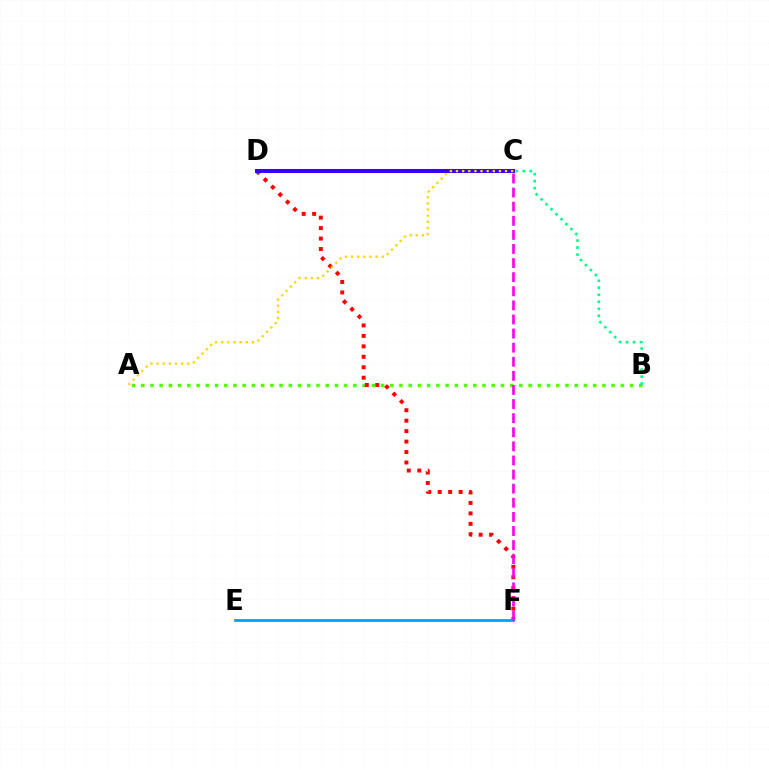{('A', 'B'): [{'color': '#4fff00', 'line_style': 'dotted', 'thickness': 2.51}], ('D', 'F'): [{'color': '#ff0000', 'line_style': 'dotted', 'thickness': 2.84}], ('C', 'D'): [{'color': '#3700ff', 'line_style': 'solid', 'thickness': 2.9}], ('A', 'C'): [{'color': '#ffd500', 'line_style': 'dotted', 'thickness': 1.67}], ('E', 'F'): [{'color': '#009eff', 'line_style': 'solid', 'thickness': 1.98}], ('B', 'C'): [{'color': '#00ff86', 'line_style': 'dotted', 'thickness': 1.9}], ('C', 'F'): [{'color': '#ff00ed', 'line_style': 'dashed', 'thickness': 1.92}]}